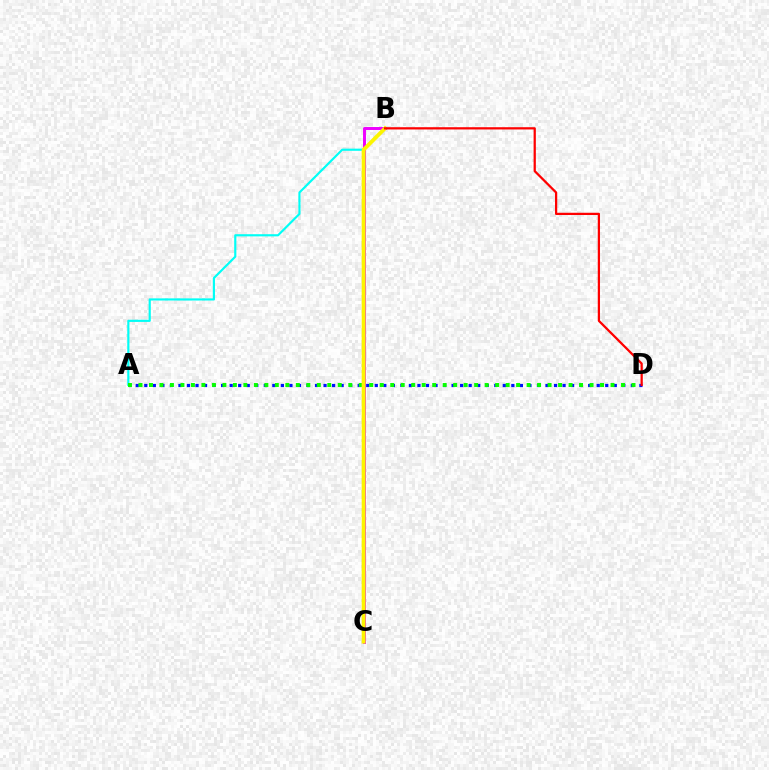{('A', 'B'): [{'color': '#00fff6', 'line_style': 'solid', 'thickness': 1.56}], ('A', 'D'): [{'color': '#0010ff', 'line_style': 'dotted', 'thickness': 2.32}, {'color': '#08ff00', 'line_style': 'dotted', 'thickness': 2.85}], ('B', 'C'): [{'color': '#ee00ff', 'line_style': 'solid', 'thickness': 2.13}, {'color': '#fcf500', 'line_style': 'solid', 'thickness': 2.78}], ('B', 'D'): [{'color': '#ff0000', 'line_style': 'solid', 'thickness': 1.62}]}